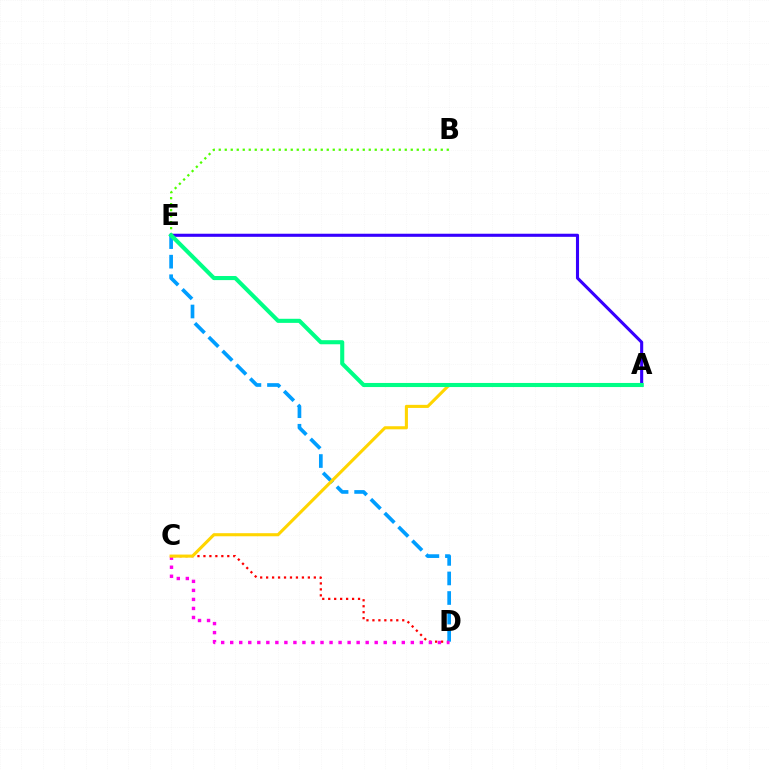{('B', 'E'): [{'color': '#4fff00', 'line_style': 'dotted', 'thickness': 1.63}], ('C', 'D'): [{'color': '#ff0000', 'line_style': 'dotted', 'thickness': 1.62}, {'color': '#ff00ed', 'line_style': 'dotted', 'thickness': 2.45}], ('A', 'E'): [{'color': '#3700ff', 'line_style': 'solid', 'thickness': 2.23}, {'color': '#00ff86', 'line_style': 'solid', 'thickness': 2.94}], ('D', 'E'): [{'color': '#009eff', 'line_style': 'dashed', 'thickness': 2.66}], ('A', 'C'): [{'color': '#ffd500', 'line_style': 'solid', 'thickness': 2.22}]}